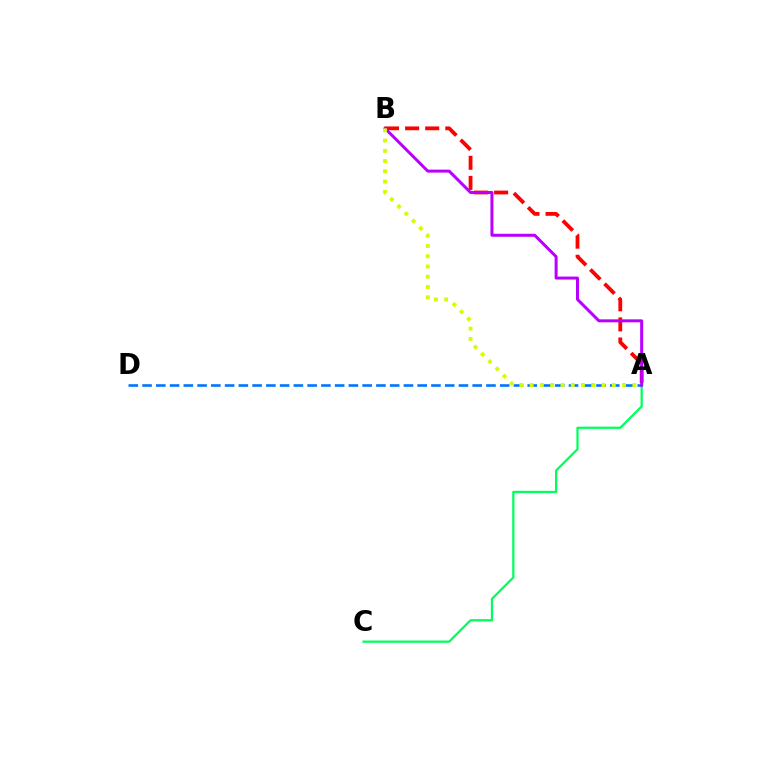{('A', 'C'): [{'color': '#00ff5c', 'line_style': 'solid', 'thickness': 1.62}], ('A', 'B'): [{'color': '#ff0000', 'line_style': 'dashed', 'thickness': 2.73}, {'color': '#b900ff', 'line_style': 'solid', 'thickness': 2.16}, {'color': '#d1ff00', 'line_style': 'dotted', 'thickness': 2.79}], ('A', 'D'): [{'color': '#0074ff', 'line_style': 'dashed', 'thickness': 1.87}]}